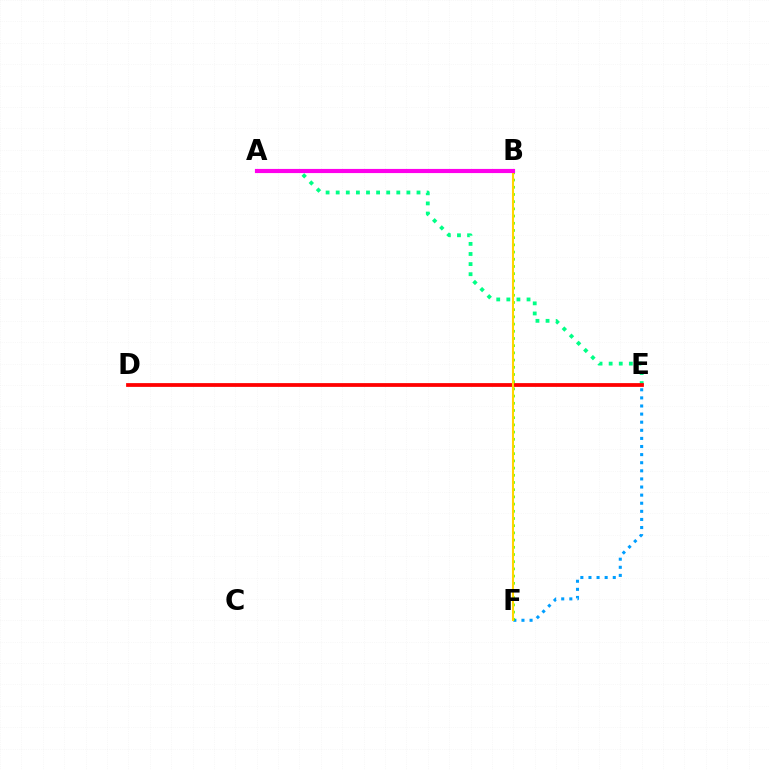{('E', 'F'): [{'color': '#009eff', 'line_style': 'dotted', 'thickness': 2.2}], ('A', 'E'): [{'color': '#00ff86', 'line_style': 'dotted', 'thickness': 2.74}], ('B', 'F'): [{'color': '#4fff00', 'line_style': 'dotted', 'thickness': 1.96}, {'color': '#ffd500', 'line_style': 'solid', 'thickness': 1.51}], ('A', 'B'): [{'color': '#3700ff', 'line_style': 'dotted', 'thickness': 2.58}, {'color': '#ff00ed', 'line_style': 'solid', 'thickness': 2.99}], ('D', 'E'): [{'color': '#ff0000', 'line_style': 'solid', 'thickness': 2.71}]}